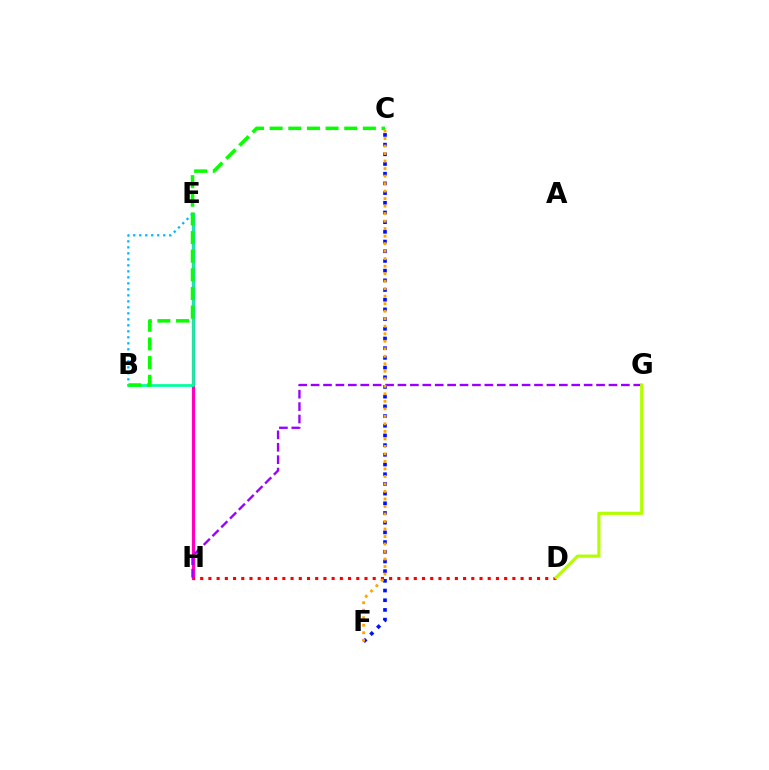{('B', 'E'): [{'color': '#00b5ff', 'line_style': 'dotted', 'thickness': 1.63}, {'color': '#00ff9d', 'line_style': 'solid', 'thickness': 1.98}], ('E', 'H'): [{'color': '#ff00bd', 'line_style': 'solid', 'thickness': 2.32}], ('C', 'F'): [{'color': '#0010ff', 'line_style': 'dotted', 'thickness': 2.63}, {'color': '#ffa500', 'line_style': 'dotted', 'thickness': 2.04}], ('D', 'H'): [{'color': '#ff0000', 'line_style': 'dotted', 'thickness': 2.23}], ('B', 'C'): [{'color': '#08ff00', 'line_style': 'dashed', 'thickness': 2.53}], ('G', 'H'): [{'color': '#9b00ff', 'line_style': 'dashed', 'thickness': 1.69}], ('D', 'G'): [{'color': '#b3ff00', 'line_style': 'solid', 'thickness': 2.27}]}